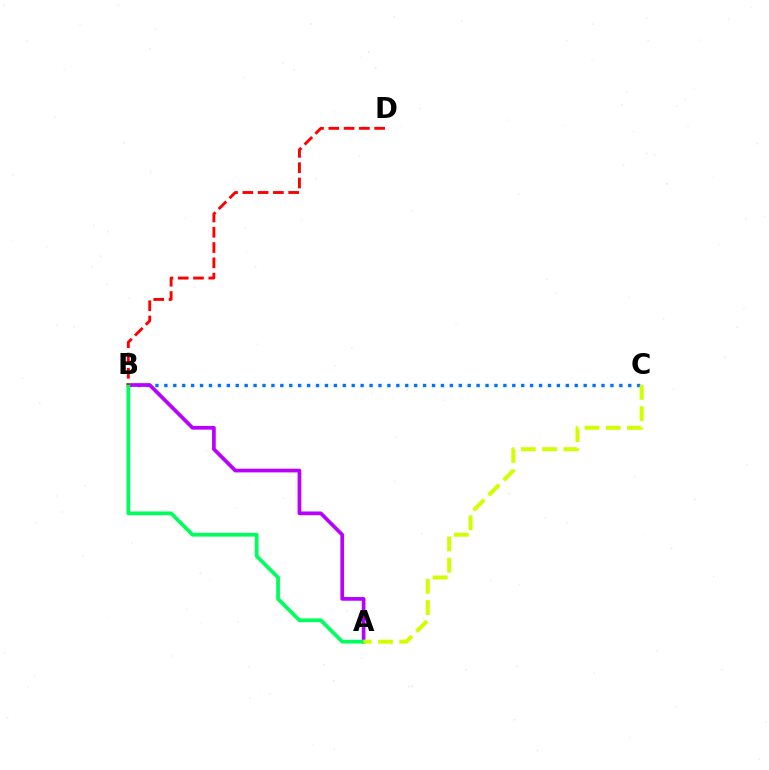{('B', 'C'): [{'color': '#0074ff', 'line_style': 'dotted', 'thickness': 2.42}], ('A', 'B'): [{'color': '#b900ff', 'line_style': 'solid', 'thickness': 2.67}, {'color': '#00ff5c', 'line_style': 'solid', 'thickness': 2.7}], ('A', 'C'): [{'color': '#d1ff00', 'line_style': 'dashed', 'thickness': 2.89}], ('B', 'D'): [{'color': '#ff0000', 'line_style': 'dashed', 'thickness': 2.08}]}